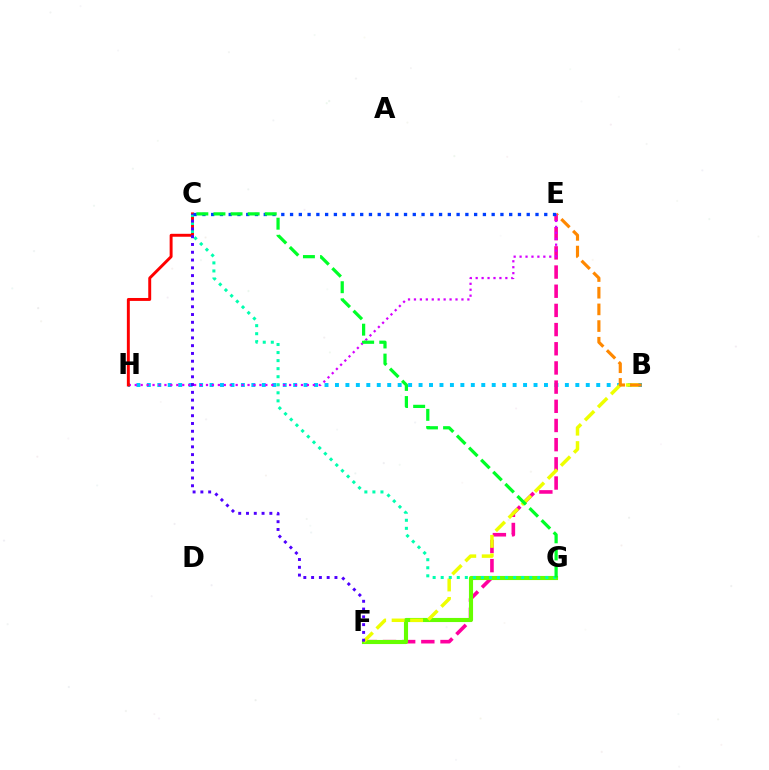{('B', 'H'): [{'color': '#00c7ff', 'line_style': 'dotted', 'thickness': 2.84}], ('E', 'F'): [{'color': '#ff00a0', 'line_style': 'dashed', 'thickness': 2.61}], ('F', 'G'): [{'color': '#66ff00', 'line_style': 'solid', 'thickness': 2.96}], ('B', 'F'): [{'color': '#eeff00', 'line_style': 'dashed', 'thickness': 2.51}], ('B', 'E'): [{'color': '#ff8800', 'line_style': 'dashed', 'thickness': 2.27}], ('E', 'H'): [{'color': '#d600ff', 'line_style': 'dotted', 'thickness': 1.61}], ('C', 'H'): [{'color': '#ff0000', 'line_style': 'solid', 'thickness': 2.11}], ('C', 'G'): [{'color': '#00ffaf', 'line_style': 'dotted', 'thickness': 2.19}, {'color': '#00ff27', 'line_style': 'dashed', 'thickness': 2.32}], ('C', 'E'): [{'color': '#003fff', 'line_style': 'dotted', 'thickness': 2.38}], ('C', 'F'): [{'color': '#4f00ff', 'line_style': 'dotted', 'thickness': 2.11}]}